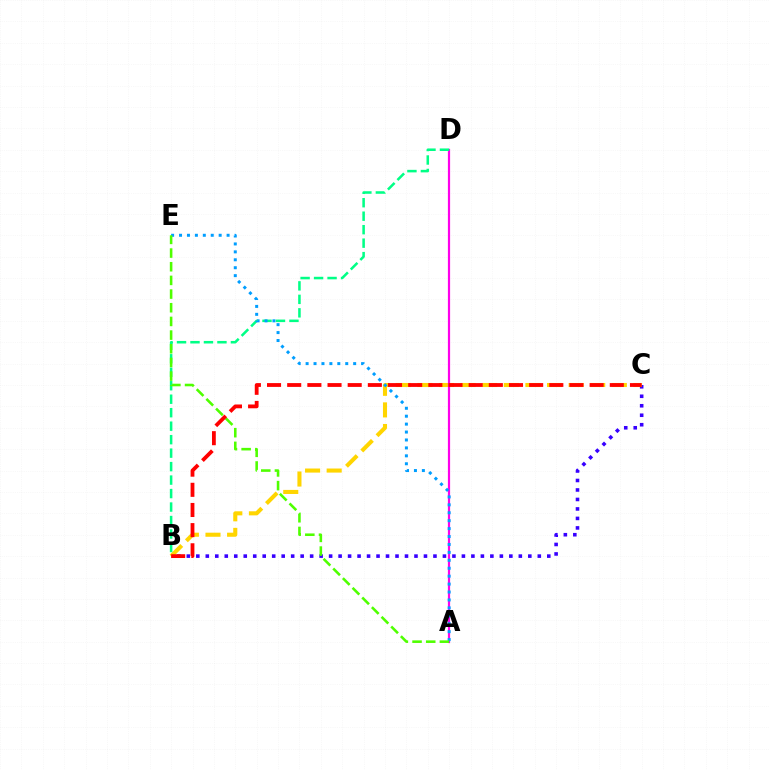{('B', 'C'): [{'color': '#3700ff', 'line_style': 'dotted', 'thickness': 2.58}, {'color': '#ffd500', 'line_style': 'dashed', 'thickness': 2.93}, {'color': '#ff0000', 'line_style': 'dashed', 'thickness': 2.74}], ('A', 'D'): [{'color': '#ff00ed', 'line_style': 'solid', 'thickness': 1.59}], ('B', 'D'): [{'color': '#00ff86', 'line_style': 'dashed', 'thickness': 1.83}], ('A', 'E'): [{'color': '#009eff', 'line_style': 'dotted', 'thickness': 2.15}, {'color': '#4fff00', 'line_style': 'dashed', 'thickness': 1.86}]}